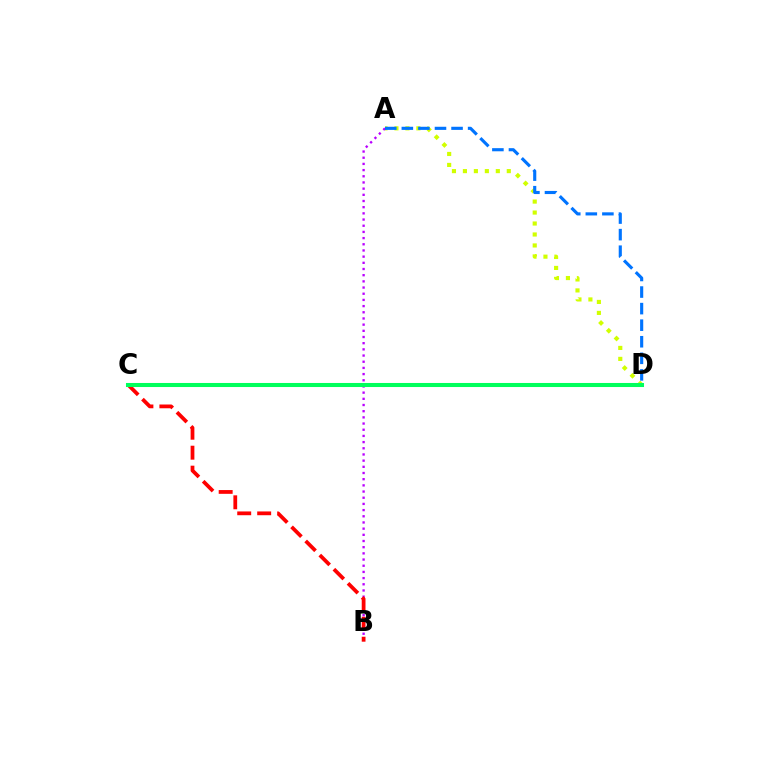{('A', 'D'): [{'color': '#d1ff00', 'line_style': 'dotted', 'thickness': 2.98}, {'color': '#0074ff', 'line_style': 'dashed', 'thickness': 2.25}], ('A', 'B'): [{'color': '#b900ff', 'line_style': 'dotted', 'thickness': 1.68}], ('B', 'C'): [{'color': '#ff0000', 'line_style': 'dashed', 'thickness': 2.71}], ('C', 'D'): [{'color': '#00ff5c', 'line_style': 'solid', 'thickness': 2.92}]}